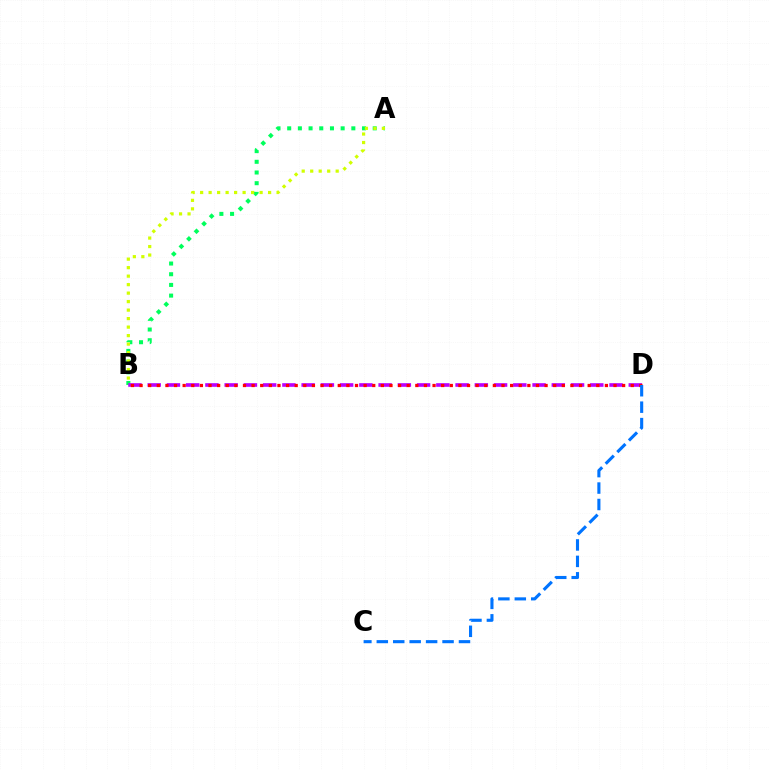{('A', 'B'): [{'color': '#00ff5c', 'line_style': 'dotted', 'thickness': 2.91}, {'color': '#d1ff00', 'line_style': 'dotted', 'thickness': 2.31}], ('B', 'D'): [{'color': '#b900ff', 'line_style': 'dashed', 'thickness': 2.61}, {'color': '#ff0000', 'line_style': 'dotted', 'thickness': 2.34}], ('C', 'D'): [{'color': '#0074ff', 'line_style': 'dashed', 'thickness': 2.23}]}